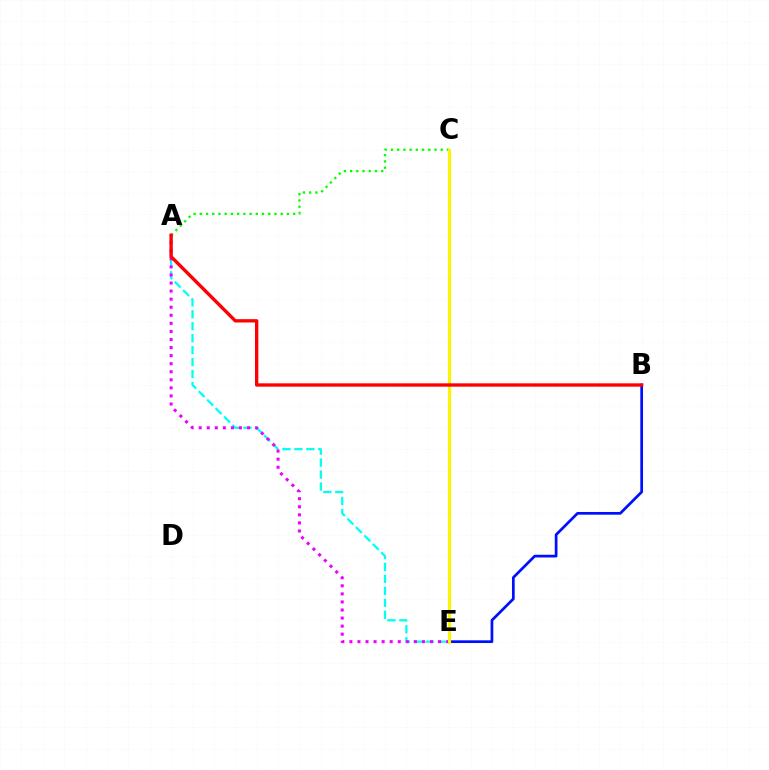{('A', 'E'): [{'color': '#00fff6', 'line_style': 'dashed', 'thickness': 1.62}, {'color': '#ee00ff', 'line_style': 'dotted', 'thickness': 2.19}], ('A', 'C'): [{'color': '#08ff00', 'line_style': 'dotted', 'thickness': 1.69}], ('B', 'E'): [{'color': '#0010ff', 'line_style': 'solid', 'thickness': 1.96}], ('C', 'E'): [{'color': '#fcf500', 'line_style': 'solid', 'thickness': 2.27}], ('A', 'B'): [{'color': '#ff0000', 'line_style': 'solid', 'thickness': 2.4}]}